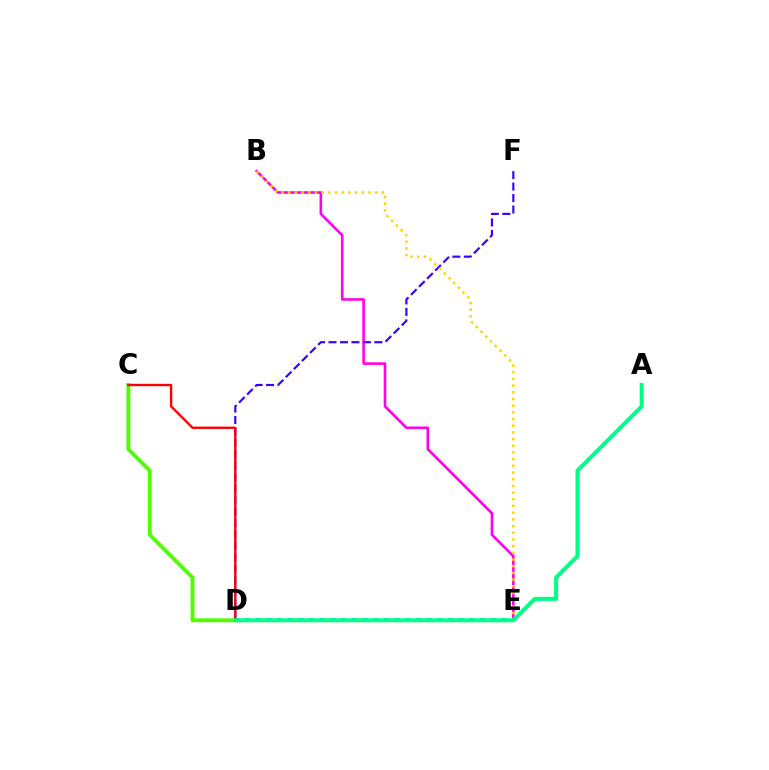{('B', 'E'): [{'color': '#ff00ed', 'line_style': 'solid', 'thickness': 1.86}, {'color': '#ffd500', 'line_style': 'dotted', 'thickness': 1.82}], ('D', 'F'): [{'color': '#3700ff', 'line_style': 'dashed', 'thickness': 1.56}], ('D', 'E'): [{'color': '#009eff', 'line_style': 'dotted', 'thickness': 2.9}], ('C', 'D'): [{'color': '#4fff00', 'line_style': 'solid', 'thickness': 2.8}, {'color': '#ff0000', 'line_style': 'solid', 'thickness': 1.7}], ('A', 'D'): [{'color': '#00ff86', 'line_style': 'solid', 'thickness': 2.89}]}